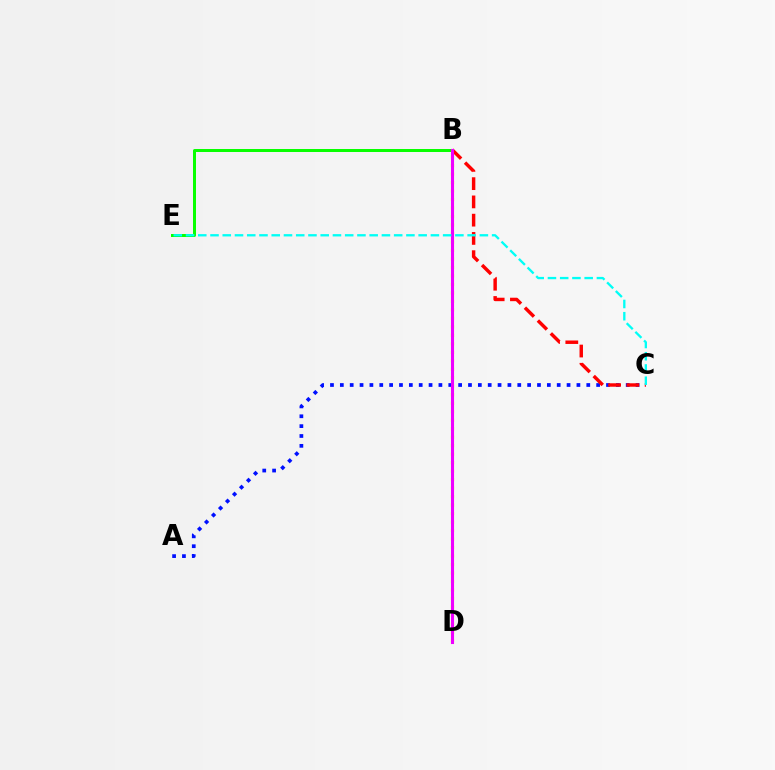{('B', 'D'): [{'color': '#fcf500', 'line_style': 'dotted', 'thickness': 2.31}, {'color': '#ee00ff', 'line_style': 'solid', 'thickness': 2.22}], ('A', 'C'): [{'color': '#0010ff', 'line_style': 'dotted', 'thickness': 2.68}], ('B', 'C'): [{'color': '#ff0000', 'line_style': 'dashed', 'thickness': 2.48}], ('B', 'E'): [{'color': '#08ff00', 'line_style': 'solid', 'thickness': 2.16}], ('C', 'E'): [{'color': '#00fff6', 'line_style': 'dashed', 'thickness': 1.66}]}